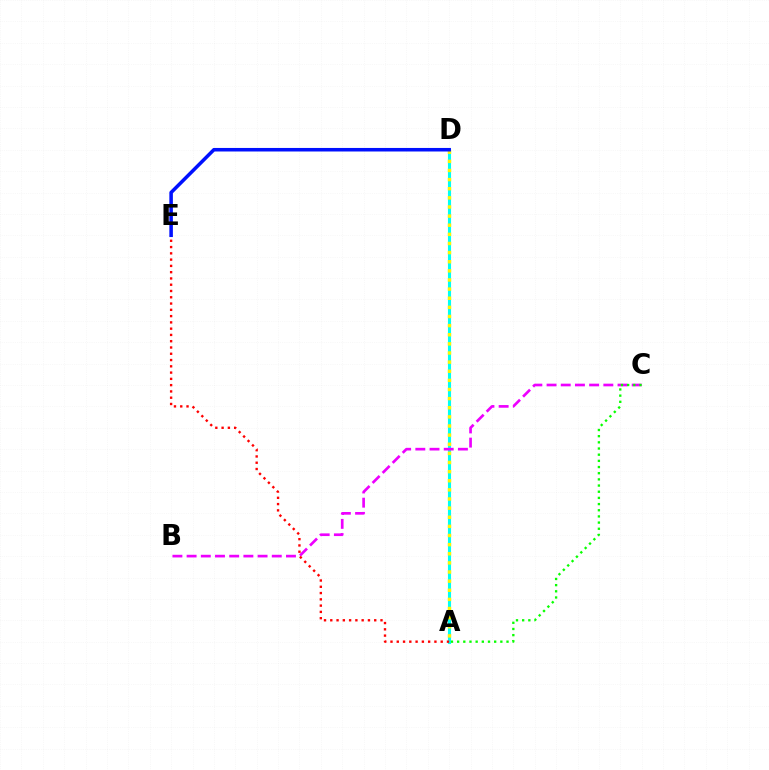{('A', 'D'): [{'color': '#00fff6', 'line_style': 'solid', 'thickness': 2.23}, {'color': '#fcf500', 'line_style': 'dotted', 'thickness': 2.48}], ('B', 'C'): [{'color': '#ee00ff', 'line_style': 'dashed', 'thickness': 1.93}], ('A', 'C'): [{'color': '#08ff00', 'line_style': 'dotted', 'thickness': 1.68}], ('A', 'E'): [{'color': '#ff0000', 'line_style': 'dotted', 'thickness': 1.71}], ('D', 'E'): [{'color': '#0010ff', 'line_style': 'solid', 'thickness': 2.55}]}